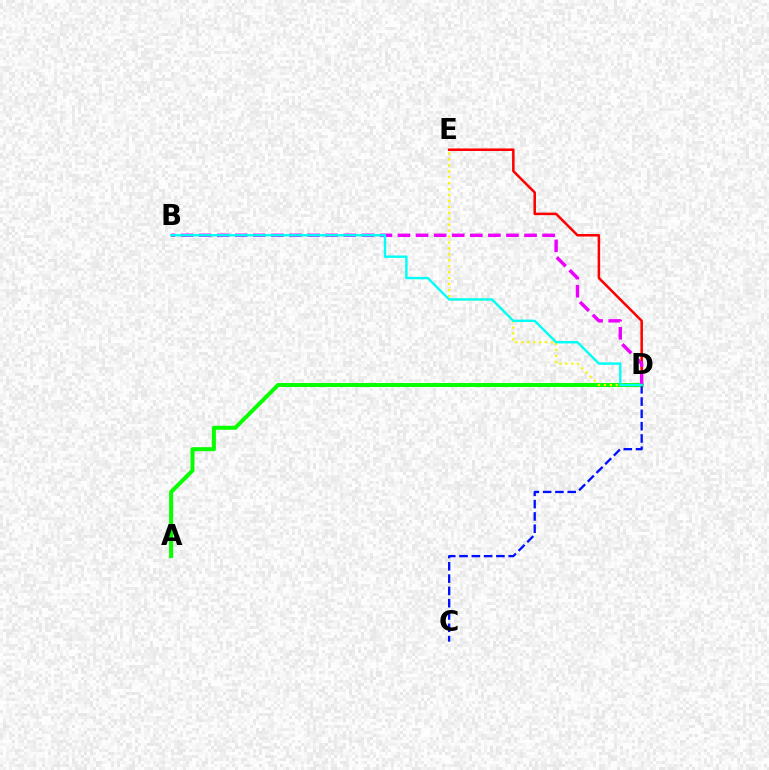{('A', 'D'): [{'color': '#08ff00', 'line_style': 'solid', 'thickness': 2.89}], ('C', 'D'): [{'color': '#0010ff', 'line_style': 'dashed', 'thickness': 1.67}], ('D', 'E'): [{'color': '#ff0000', 'line_style': 'solid', 'thickness': 1.82}, {'color': '#fcf500', 'line_style': 'dotted', 'thickness': 1.61}], ('B', 'D'): [{'color': '#ee00ff', 'line_style': 'dashed', 'thickness': 2.46}, {'color': '#00fff6', 'line_style': 'solid', 'thickness': 1.73}]}